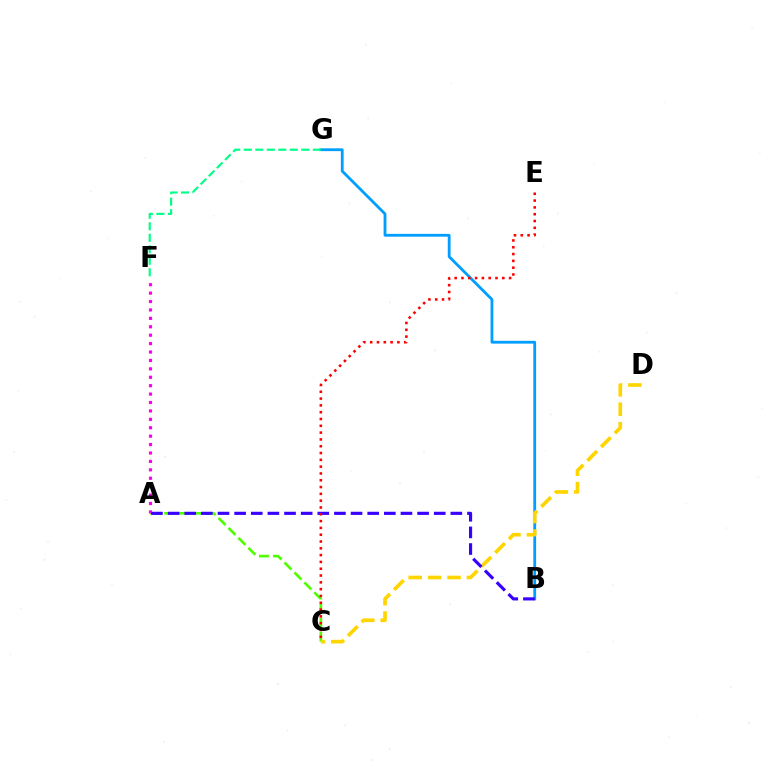{('A', 'C'): [{'color': '#4fff00', 'line_style': 'dashed', 'thickness': 1.91}], ('A', 'F'): [{'color': '#ff00ed', 'line_style': 'dotted', 'thickness': 2.29}], ('B', 'G'): [{'color': '#009eff', 'line_style': 'solid', 'thickness': 2.02}], ('C', 'D'): [{'color': '#ffd500', 'line_style': 'dashed', 'thickness': 2.64}], ('A', 'B'): [{'color': '#3700ff', 'line_style': 'dashed', 'thickness': 2.26}], ('F', 'G'): [{'color': '#00ff86', 'line_style': 'dashed', 'thickness': 1.56}], ('C', 'E'): [{'color': '#ff0000', 'line_style': 'dotted', 'thickness': 1.85}]}